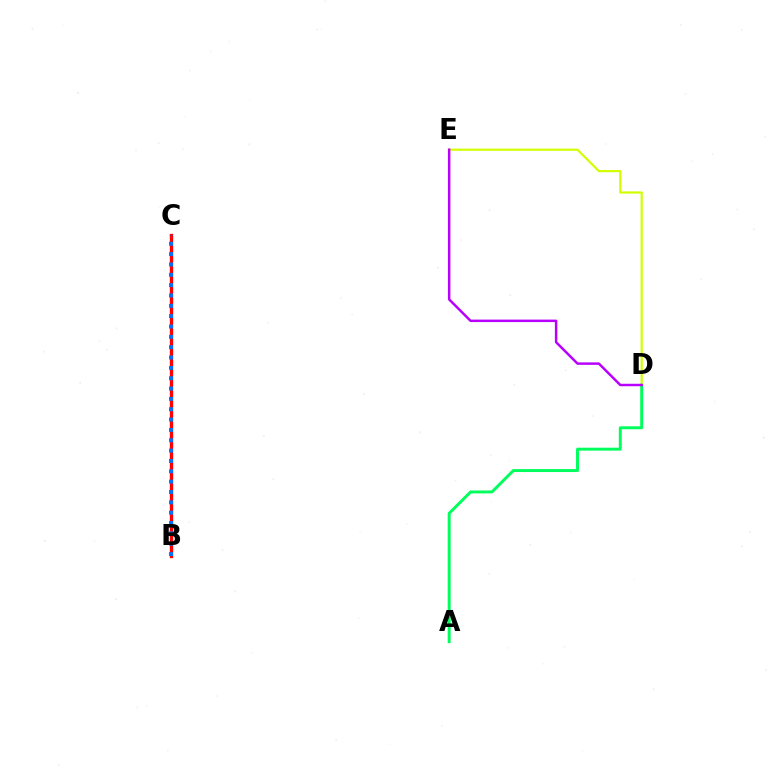{('A', 'D'): [{'color': '#00ff5c', 'line_style': 'solid', 'thickness': 2.12}], ('B', 'C'): [{'color': '#ff0000', 'line_style': 'solid', 'thickness': 2.4}, {'color': '#0074ff', 'line_style': 'dotted', 'thickness': 2.81}], ('D', 'E'): [{'color': '#d1ff00', 'line_style': 'solid', 'thickness': 1.57}, {'color': '#b900ff', 'line_style': 'solid', 'thickness': 1.78}]}